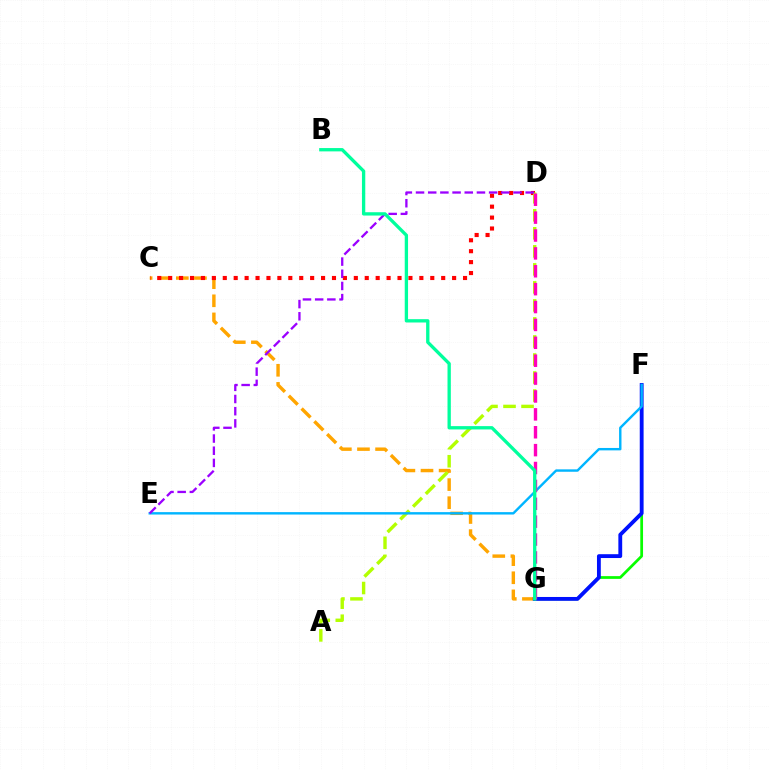{('C', 'G'): [{'color': '#ffa500', 'line_style': 'dashed', 'thickness': 2.46}], ('C', 'D'): [{'color': '#ff0000', 'line_style': 'dotted', 'thickness': 2.97}], ('F', 'G'): [{'color': '#08ff00', 'line_style': 'solid', 'thickness': 1.98}, {'color': '#0010ff', 'line_style': 'solid', 'thickness': 2.76}], ('A', 'D'): [{'color': '#b3ff00', 'line_style': 'dashed', 'thickness': 2.45}], ('E', 'F'): [{'color': '#00b5ff', 'line_style': 'solid', 'thickness': 1.73}], ('D', 'E'): [{'color': '#9b00ff', 'line_style': 'dashed', 'thickness': 1.66}], ('D', 'G'): [{'color': '#ff00bd', 'line_style': 'dashed', 'thickness': 2.43}], ('B', 'G'): [{'color': '#00ff9d', 'line_style': 'solid', 'thickness': 2.39}]}